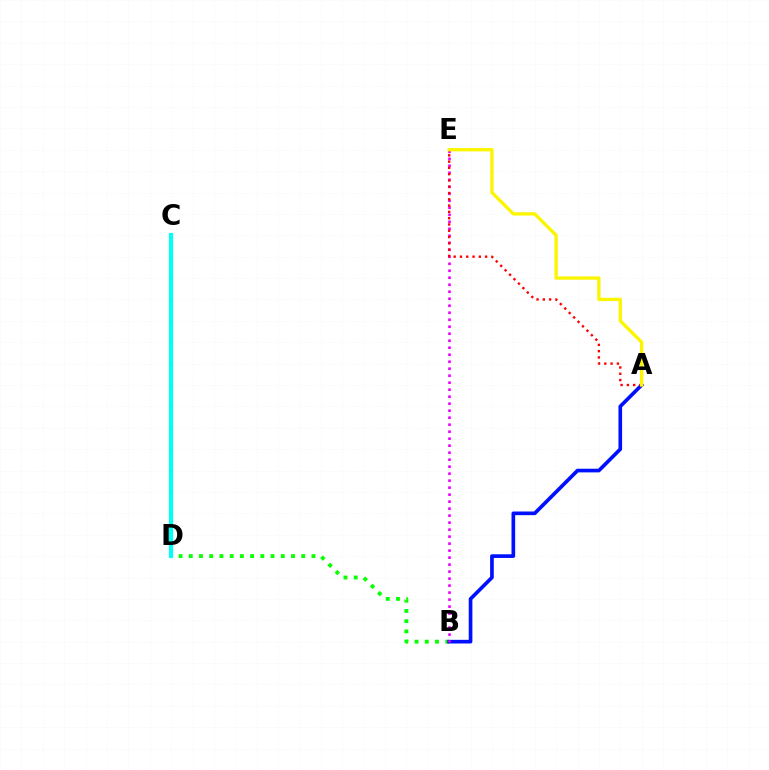{('B', 'D'): [{'color': '#08ff00', 'line_style': 'dotted', 'thickness': 2.78}], ('A', 'B'): [{'color': '#0010ff', 'line_style': 'solid', 'thickness': 2.64}], ('C', 'D'): [{'color': '#00fff6', 'line_style': 'solid', 'thickness': 2.97}], ('B', 'E'): [{'color': '#ee00ff', 'line_style': 'dotted', 'thickness': 1.9}], ('A', 'E'): [{'color': '#ff0000', 'line_style': 'dotted', 'thickness': 1.71}, {'color': '#fcf500', 'line_style': 'solid', 'thickness': 2.4}]}